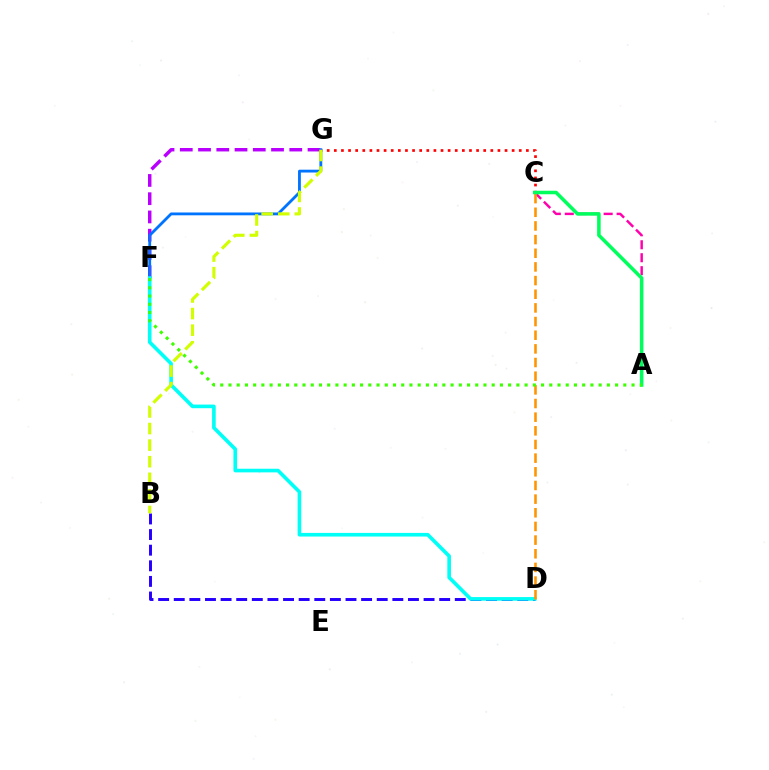{('F', 'G'): [{'color': '#b900ff', 'line_style': 'dashed', 'thickness': 2.48}, {'color': '#0074ff', 'line_style': 'solid', 'thickness': 2.03}], ('C', 'G'): [{'color': '#ff0000', 'line_style': 'dotted', 'thickness': 1.93}], ('B', 'D'): [{'color': '#2500ff', 'line_style': 'dashed', 'thickness': 2.12}], ('D', 'F'): [{'color': '#00fff6', 'line_style': 'solid', 'thickness': 2.62}], ('A', 'C'): [{'color': '#ff00ac', 'line_style': 'dashed', 'thickness': 1.76}, {'color': '#00ff5c', 'line_style': 'solid', 'thickness': 2.54}], ('C', 'D'): [{'color': '#ff9400', 'line_style': 'dashed', 'thickness': 1.86}], ('B', 'G'): [{'color': '#d1ff00', 'line_style': 'dashed', 'thickness': 2.25}], ('A', 'F'): [{'color': '#3dff00', 'line_style': 'dotted', 'thickness': 2.23}]}